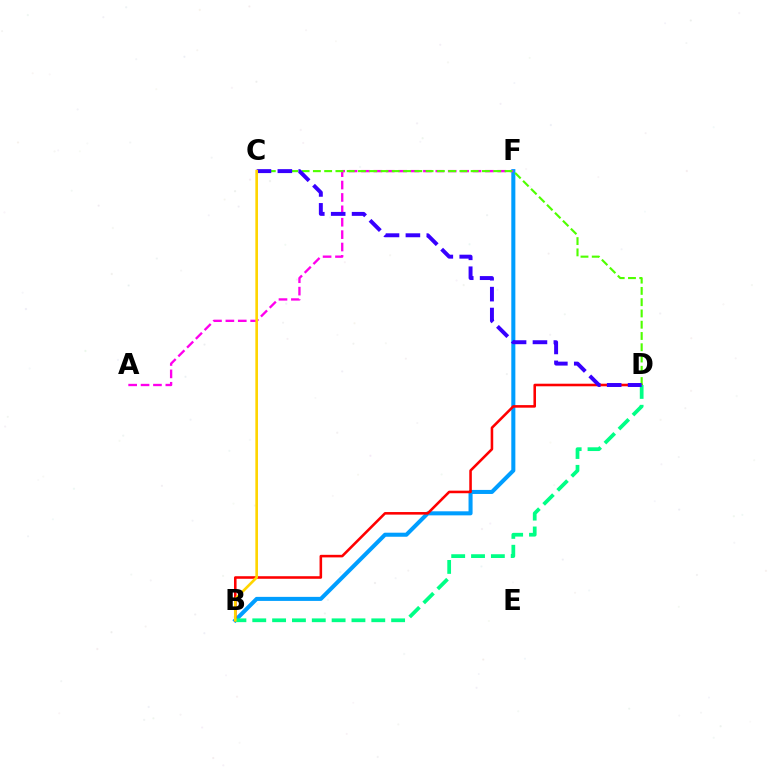{('B', 'F'): [{'color': '#009eff', 'line_style': 'solid', 'thickness': 2.91}], ('A', 'F'): [{'color': '#ff00ed', 'line_style': 'dashed', 'thickness': 1.68}], ('B', 'D'): [{'color': '#ff0000', 'line_style': 'solid', 'thickness': 1.85}, {'color': '#00ff86', 'line_style': 'dashed', 'thickness': 2.69}], ('C', 'D'): [{'color': '#4fff00', 'line_style': 'dashed', 'thickness': 1.53}, {'color': '#3700ff', 'line_style': 'dashed', 'thickness': 2.84}], ('B', 'C'): [{'color': '#ffd500', 'line_style': 'solid', 'thickness': 1.9}]}